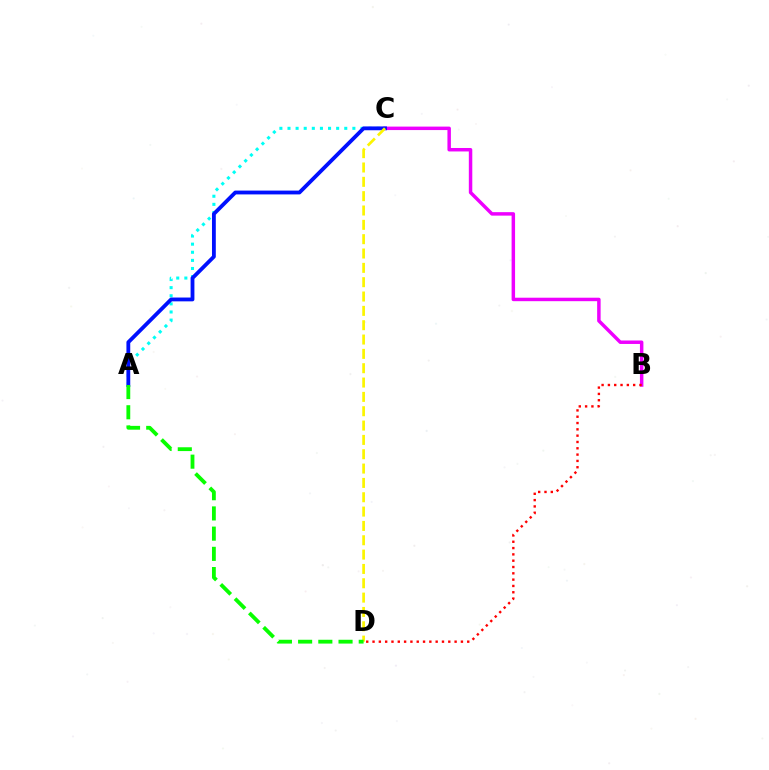{('A', 'C'): [{'color': '#00fff6', 'line_style': 'dotted', 'thickness': 2.2}, {'color': '#0010ff', 'line_style': 'solid', 'thickness': 2.75}], ('B', 'C'): [{'color': '#ee00ff', 'line_style': 'solid', 'thickness': 2.5}], ('B', 'D'): [{'color': '#ff0000', 'line_style': 'dotted', 'thickness': 1.72}], ('C', 'D'): [{'color': '#fcf500', 'line_style': 'dashed', 'thickness': 1.95}], ('A', 'D'): [{'color': '#08ff00', 'line_style': 'dashed', 'thickness': 2.75}]}